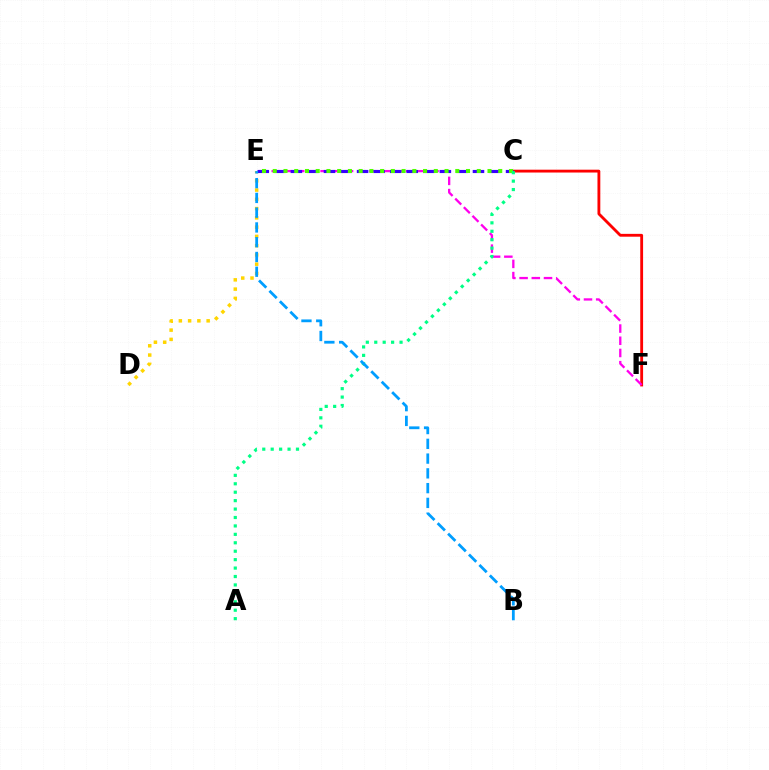{('D', 'E'): [{'color': '#ffd500', 'line_style': 'dotted', 'thickness': 2.52}], ('C', 'F'): [{'color': '#ff0000', 'line_style': 'solid', 'thickness': 2.04}], ('E', 'F'): [{'color': '#ff00ed', 'line_style': 'dashed', 'thickness': 1.66}], ('C', 'E'): [{'color': '#3700ff', 'line_style': 'dashed', 'thickness': 2.25}, {'color': '#4fff00', 'line_style': 'dotted', 'thickness': 2.92}], ('A', 'C'): [{'color': '#00ff86', 'line_style': 'dotted', 'thickness': 2.29}], ('B', 'E'): [{'color': '#009eff', 'line_style': 'dashed', 'thickness': 2.01}]}